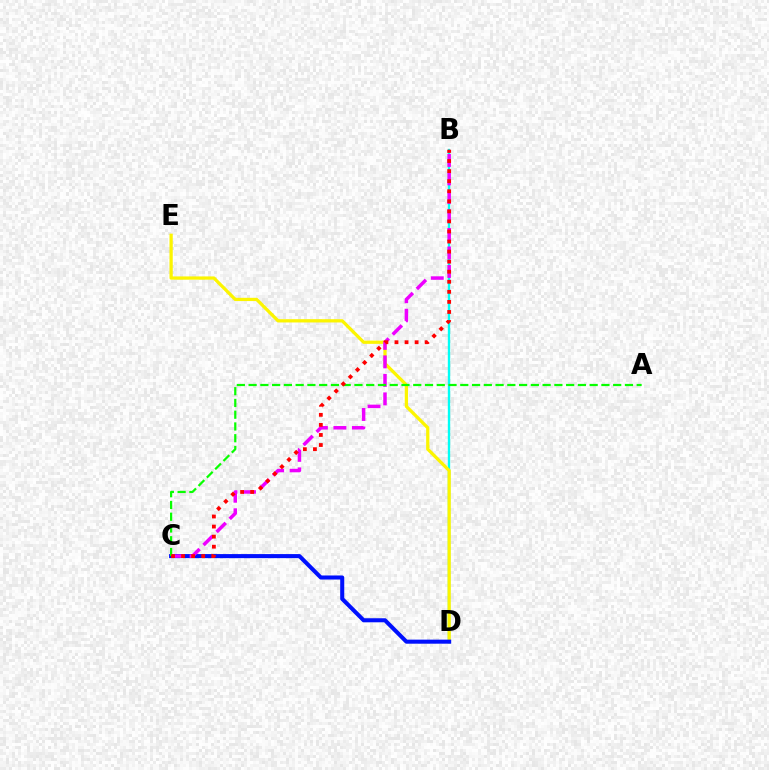{('B', 'D'): [{'color': '#00fff6', 'line_style': 'solid', 'thickness': 1.71}], ('D', 'E'): [{'color': '#fcf500', 'line_style': 'solid', 'thickness': 2.35}], ('C', 'D'): [{'color': '#0010ff', 'line_style': 'solid', 'thickness': 2.92}], ('B', 'C'): [{'color': '#ee00ff', 'line_style': 'dashed', 'thickness': 2.51}, {'color': '#ff0000', 'line_style': 'dotted', 'thickness': 2.73}], ('A', 'C'): [{'color': '#08ff00', 'line_style': 'dashed', 'thickness': 1.6}]}